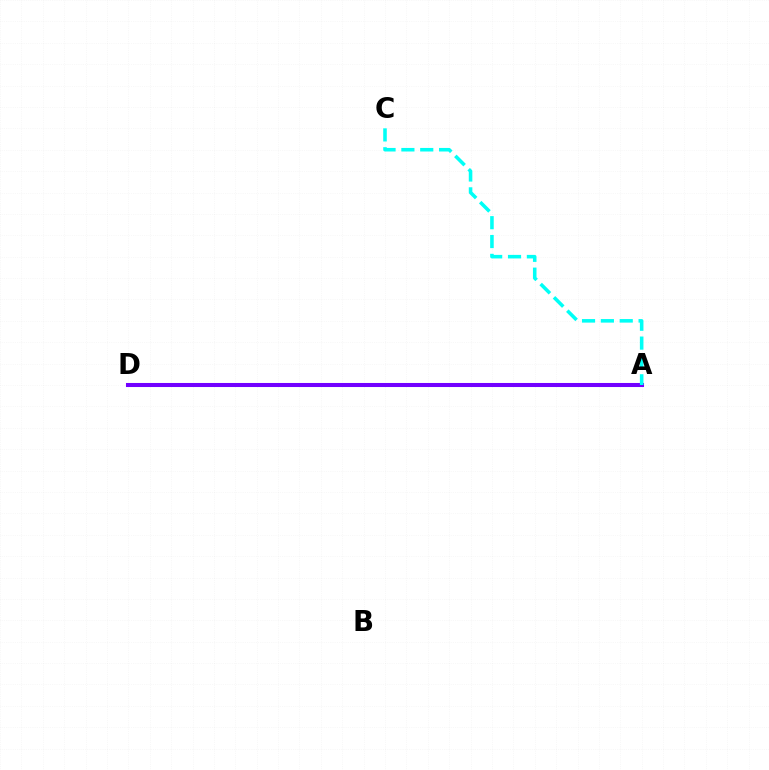{('A', 'D'): [{'color': '#84ff00', 'line_style': 'dashed', 'thickness': 1.87}, {'color': '#ff0000', 'line_style': 'solid', 'thickness': 1.93}, {'color': '#7200ff', 'line_style': 'solid', 'thickness': 2.92}], ('A', 'C'): [{'color': '#00fff6', 'line_style': 'dashed', 'thickness': 2.56}]}